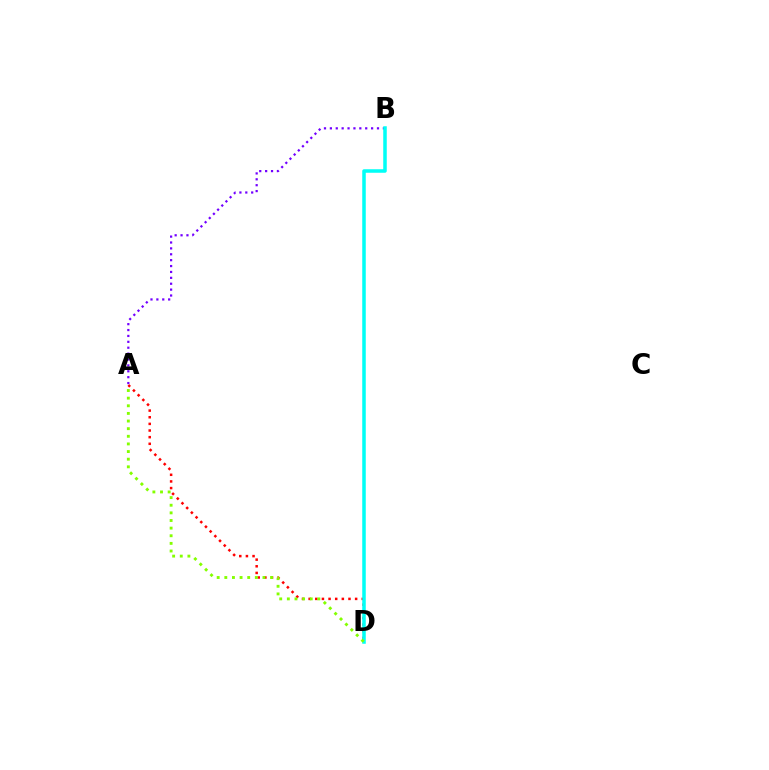{('A', 'D'): [{'color': '#ff0000', 'line_style': 'dotted', 'thickness': 1.8}, {'color': '#84ff00', 'line_style': 'dotted', 'thickness': 2.07}], ('A', 'B'): [{'color': '#7200ff', 'line_style': 'dotted', 'thickness': 1.6}], ('B', 'D'): [{'color': '#00fff6', 'line_style': 'solid', 'thickness': 2.54}]}